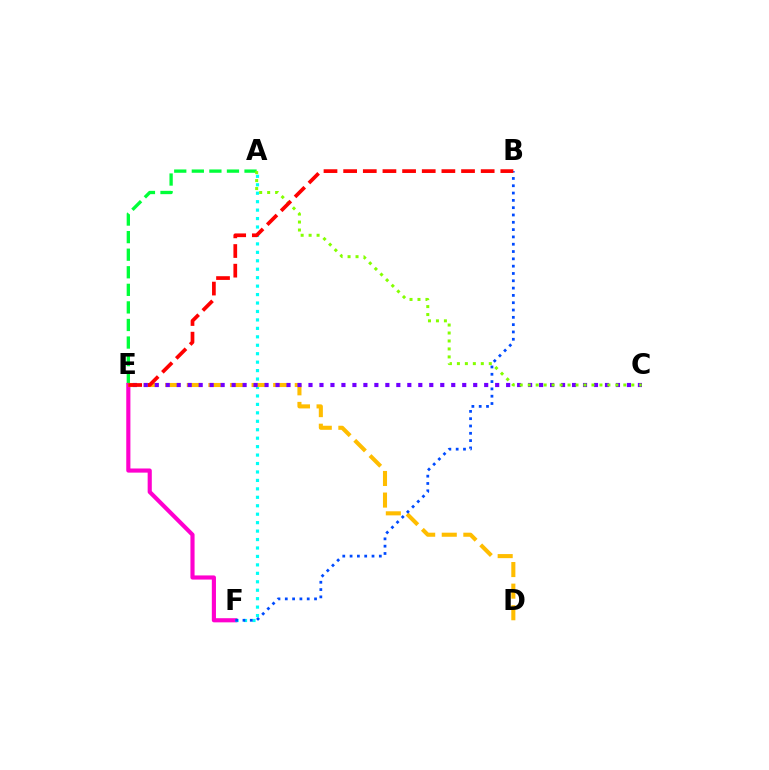{('A', 'E'): [{'color': '#00ff39', 'line_style': 'dashed', 'thickness': 2.39}], ('E', 'F'): [{'color': '#ff00cf', 'line_style': 'solid', 'thickness': 2.98}], ('A', 'F'): [{'color': '#00fff6', 'line_style': 'dotted', 'thickness': 2.3}], ('D', 'E'): [{'color': '#ffbd00', 'line_style': 'dashed', 'thickness': 2.93}], ('C', 'E'): [{'color': '#7200ff', 'line_style': 'dotted', 'thickness': 2.98}], ('B', 'F'): [{'color': '#004bff', 'line_style': 'dotted', 'thickness': 1.99}], ('A', 'C'): [{'color': '#84ff00', 'line_style': 'dotted', 'thickness': 2.16}], ('B', 'E'): [{'color': '#ff0000', 'line_style': 'dashed', 'thickness': 2.67}]}